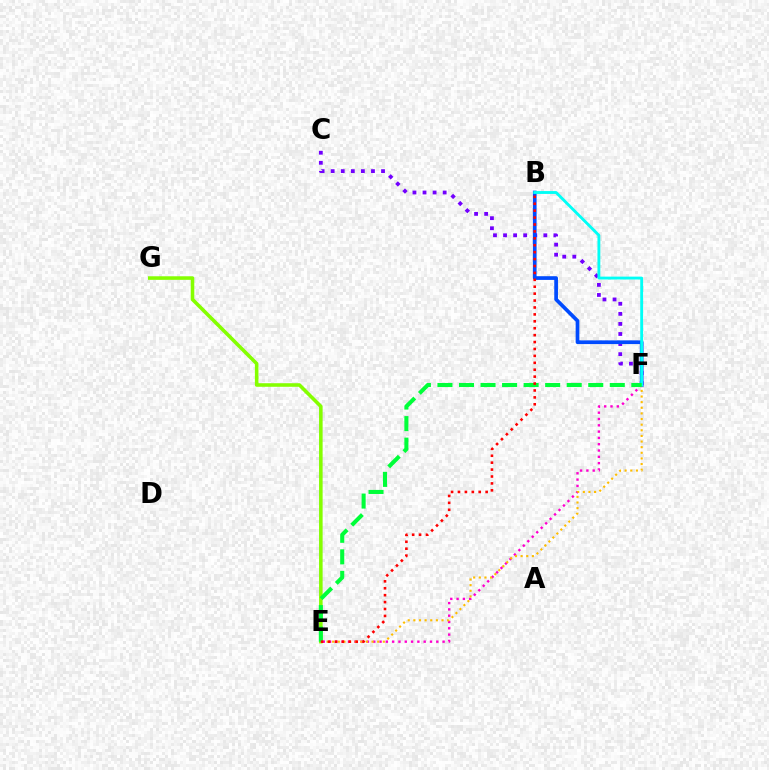{('E', 'F'): [{'color': '#ff00cf', 'line_style': 'dotted', 'thickness': 1.71}, {'color': '#ffbd00', 'line_style': 'dotted', 'thickness': 1.53}, {'color': '#00ff39', 'line_style': 'dashed', 'thickness': 2.93}], ('C', 'F'): [{'color': '#7200ff', 'line_style': 'dotted', 'thickness': 2.74}], ('B', 'F'): [{'color': '#004bff', 'line_style': 'solid', 'thickness': 2.67}, {'color': '#00fff6', 'line_style': 'solid', 'thickness': 2.05}], ('E', 'G'): [{'color': '#84ff00', 'line_style': 'solid', 'thickness': 2.57}], ('B', 'E'): [{'color': '#ff0000', 'line_style': 'dotted', 'thickness': 1.88}]}